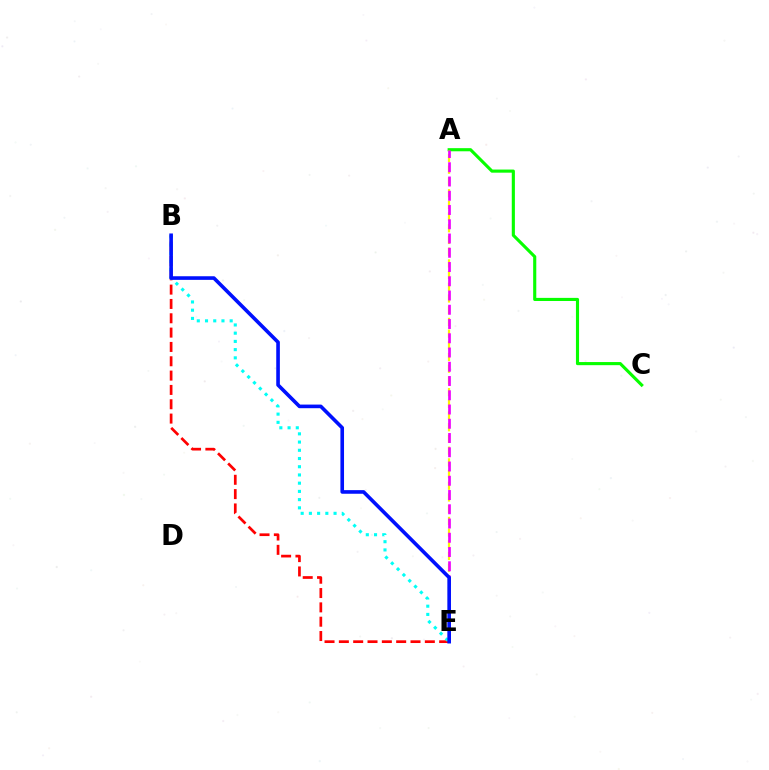{('B', 'E'): [{'color': '#ff0000', 'line_style': 'dashed', 'thickness': 1.95}, {'color': '#00fff6', 'line_style': 'dotted', 'thickness': 2.23}, {'color': '#0010ff', 'line_style': 'solid', 'thickness': 2.61}], ('A', 'C'): [{'color': '#08ff00', 'line_style': 'solid', 'thickness': 2.25}], ('A', 'E'): [{'color': '#fcf500', 'line_style': 'dashed', 'thickness': 1.59}, {'color': '#ee00ff', 'line_style': 'dashed', 'thickness': 1.94}]}